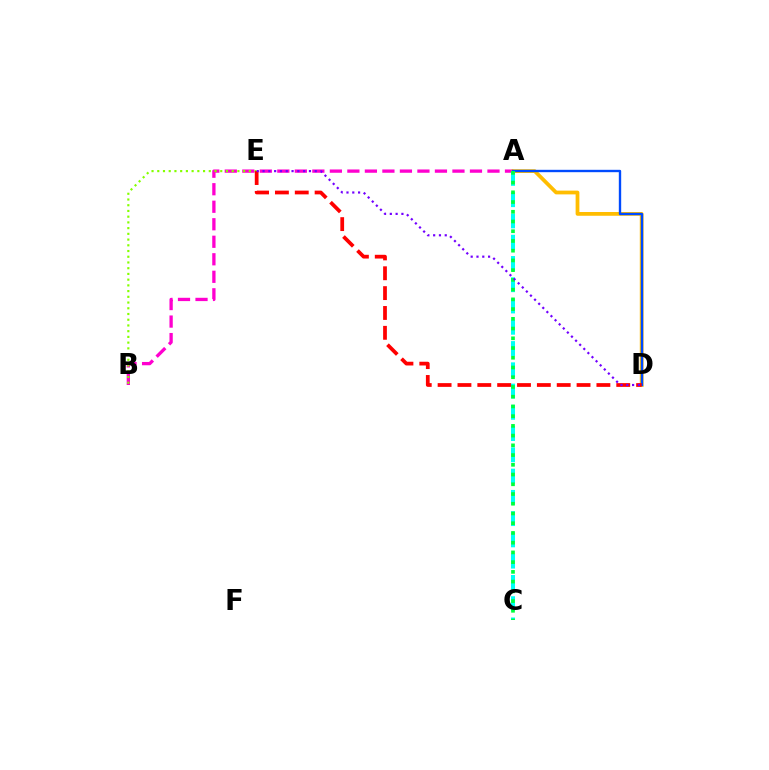{('A', 'B'): [{'color': '#ff00cf', 'line_style': 'dashed', 'thickness': 2.38}], ('A', 'D'): [{'color': '#ffbd00', 'line_style': 'solid', 'thickness': 2.71}, {'color': '#004bff', 'line_style': 'solid', 'thickness': 1.71}], ('A', 'C'): [{'color': '#00fff6', 'line_style': 'dashed', 'thickness': 2.89}, {'color': '#00ff39', 'line_style': 'dotted', 'thickness': 2.64}], ('B', 'E'): [{'color': '#84ff00', 'line_style': 'dotted', 'thickness': 1.56}], ('D', 'E'): [{'color': '#ff0000', 'line_style': 'dashed', 'thickness': 2.7}, {'color': '#7200ff', 'line_style': 'dotted', 'thickness': 1.58}]}